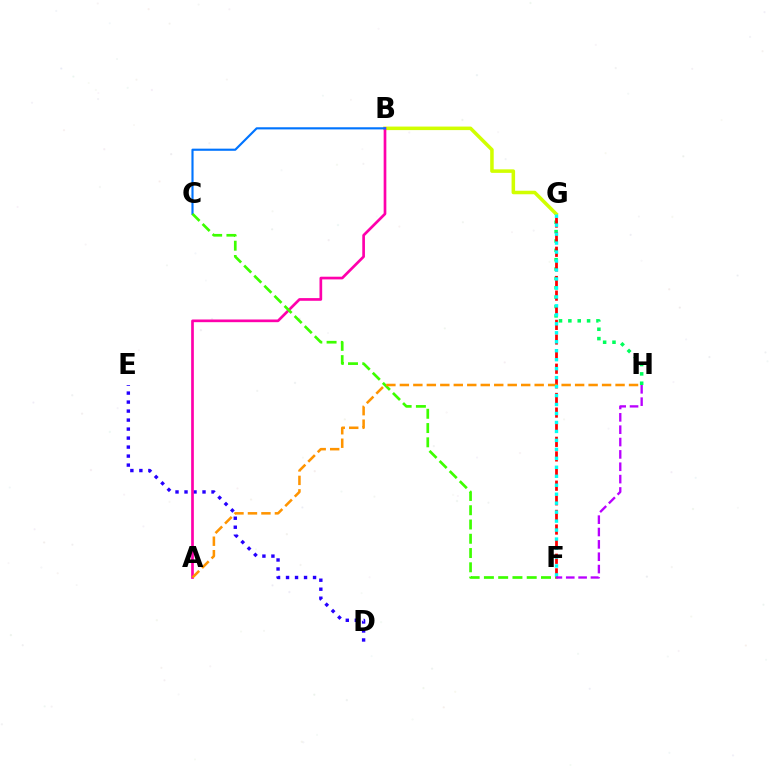{('G', 'H'): [{'color': '#00ff5c', 'line_style': 'dotted', 'thickness': 2.54}], ('D', 'E'): [{'color': '#2500ff', 'line_style': 'dotted', 'thickness': 2.45}], ('F', 'G'): [{'color': '#ff0000', 'line_style': 'dashed', 'thickness': 1.99}, {'color': '#00fff6', 'line_style': 'dotted', 'thickness': 2.44}], ('B', 'G'): [{'color': '#d1ff00', 'line_style': 'solid', 'thickness': 2.54}], ('A', 'B'): [{'color': '#ff00ac', 'line_style': 'solid', 'thickness': 1.93}], ('B', 'C'): [{'color': '#0074ff', 'line_style': 'solid', 'thickness': 1.54}], ('C', 'F'): [{'color': '#3dff00', 'line_style': 'dashed', 'thickness': 1.94}], ('A', 'H'): [{'color': '#ff9400', 'line_style': 'dashed', 'thickness': 1.83}], ('F', 'H'): [{'color': '#b900ff', 'line_style': 'dashed', 'thickness': 1.68}]}